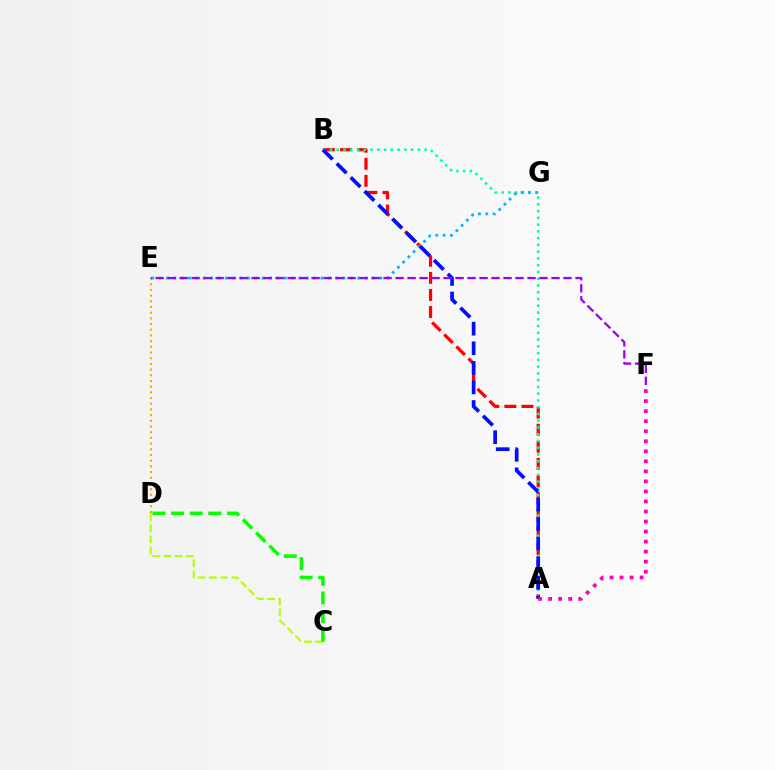{('A', 'B'): [{'color': '#ff0000', 'line_style': 'dashed', 'thickness': 2.32}, {'color': '#00ff9d', 'line_style': 'dotted', 'thickness': 1.84}, {'color': '#0010ff', 'line_style': 'dashed', 'thickness': 2.66}], ('D', 'E'): [{'color': '#ffa500', 'line_style': 'dotted', 'thickness': 1.55}], ('C', 'D'): [{'color': '#b3ff00', 'line_style': 'dashed', 'thickness': 1.52}, {'color': '#08ff00', 'line_style': 'dashed', 'thickness': 2.53}], ('E', 'G'): [{'color': '#00b5ff', 'line_style': 'dotted', 'thickness': 2.0}], ('A', 'F'): [{'color': '#ff00bd', 'line_style': 'dotted', 'thickness': 2.73}], ('E', 'F'): [{'color': '#9b00ff', 'line_style': 'dashed', 'thickness': 1.63}]}